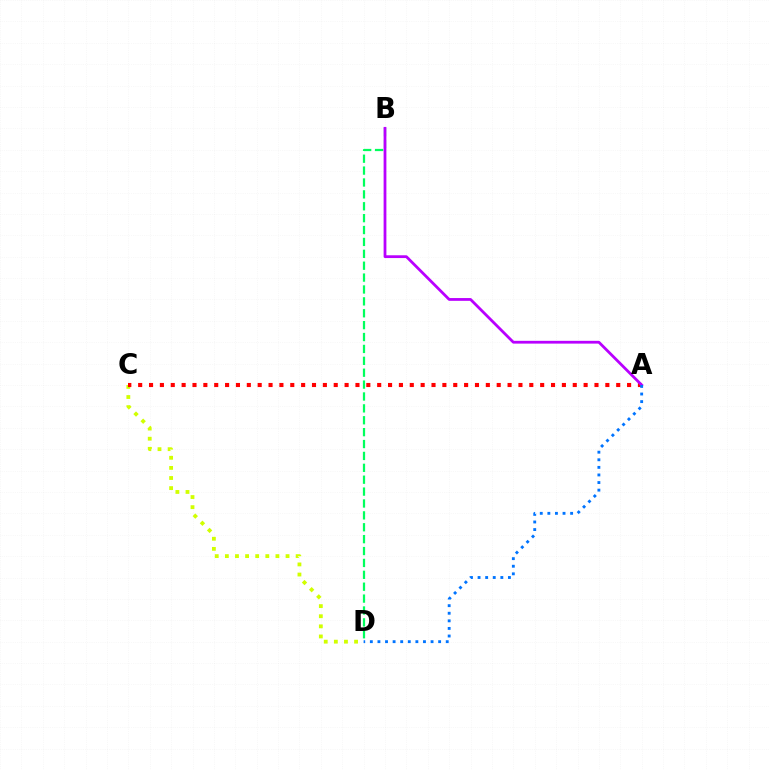{('C', 'D'): [{'color': '#d1ff00', 'line_style': 'dotted', 'thickness': 2.75}], ('B', 'D'): [{'color': '#00ff5c', 'line_style': 'dashed', 'thickness': 1.62}], ('A', 'C'): [{'color': '#ff0000', 'line_style': 'dotted', 'thickness': 2.95}], ('A', 'B'): [{'color': '#b900ff', 'line_style': 'solid', 'thickness': 2.0}], ('A', 'D'): [{'color': '#0074ff', 'line_style': 'dotted', 'thickness': 2.06}]}